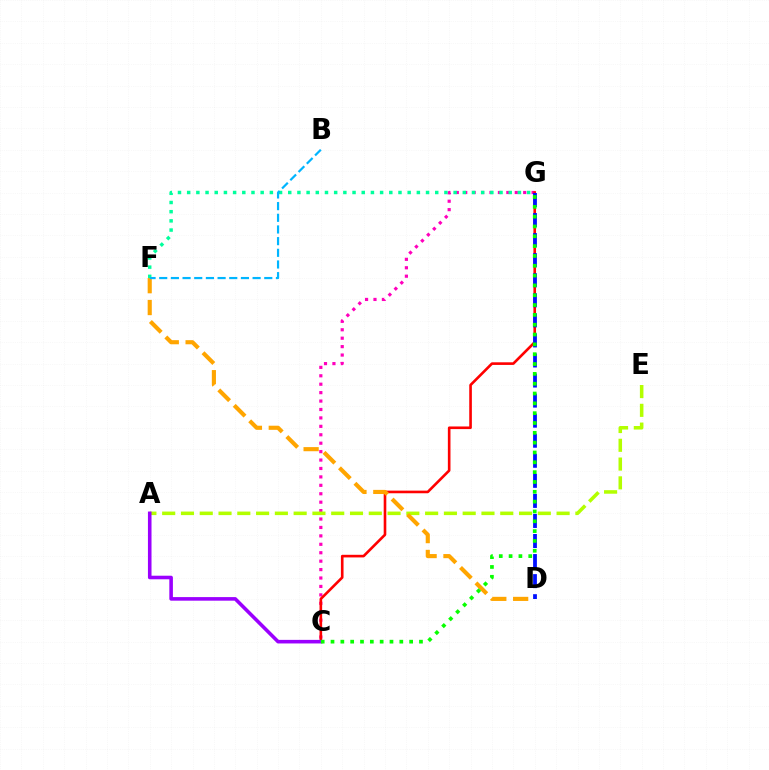{('C', 'G'): [{'color': '#ff00bd', 'line_style': 'dotted', 'thickness': 2.29}, {'color': '#ff0000', 'line_style': 'solid', 'thickness': 1.89}, {'color': '#08ff00', 'line_style': 'dotted', 'thickness': 2.67}], ('A', 'E'): [{'color': '#b3ff00', 'line_style': 'dashed', 'thickness': 2.55}], ('D', 'F'): [{'color': '#ffa500', 'line_style': 'dashed', 'thickness': 2.97}], ('D', 'G'): [{'color': '#0010ff', 'line_style': 'dashed', 'thickness': 2.73}], ('A', 'C'): [{'color': '#9b00ff', 'line_style': 'solid', 'thickness': 2.58}], ('F', 'G'): [{'color': '#00ff9d', 'line_style': 'dotted', 'thickness': 2.5}], ('B', 'F'): [{'color': '#00b5ff', 'line_style': 'dashed', 'thickness': 1.59}]}